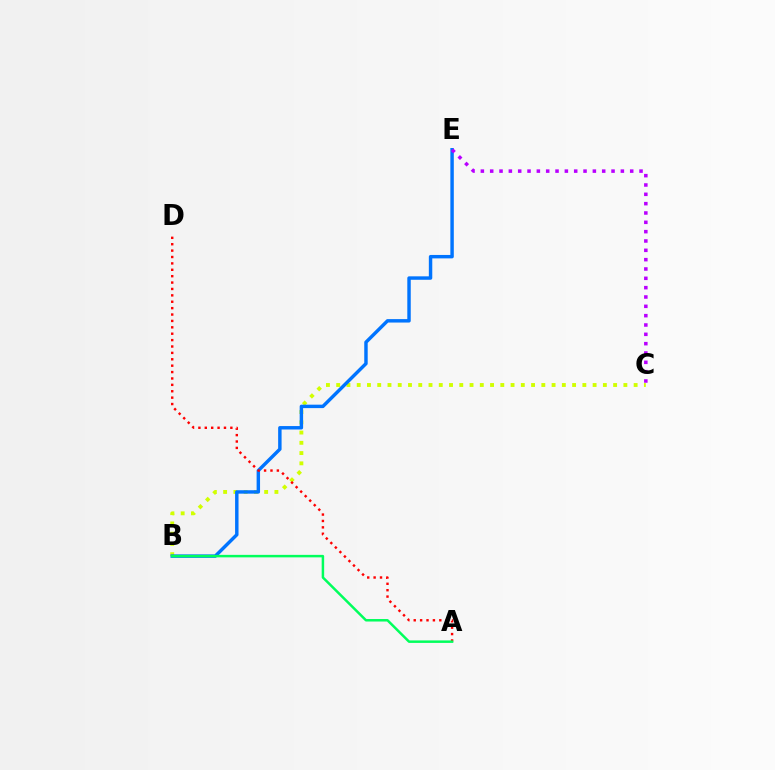{('B', 'C'): [{'color': '#d1ff00', 'line_style': 'dotted', 'thickness': 2.79}], ('B', 'E'): [{'color': '#0074ff', 'line_style': 'solid', 'thickness': 2.48}], ('A', 'D'): [{'color': '#ff0000', 'line_style': 'dotted', 'thickness': 1.74}], ('C', 'E'): [{'color': '#b900ff', 'line_style': 'dotted', 'thickness': 2.54}], ('A', 'B'): [{'color': '#00ff5c', 'line_style': 'solid', 'thickness': 1.79}]}